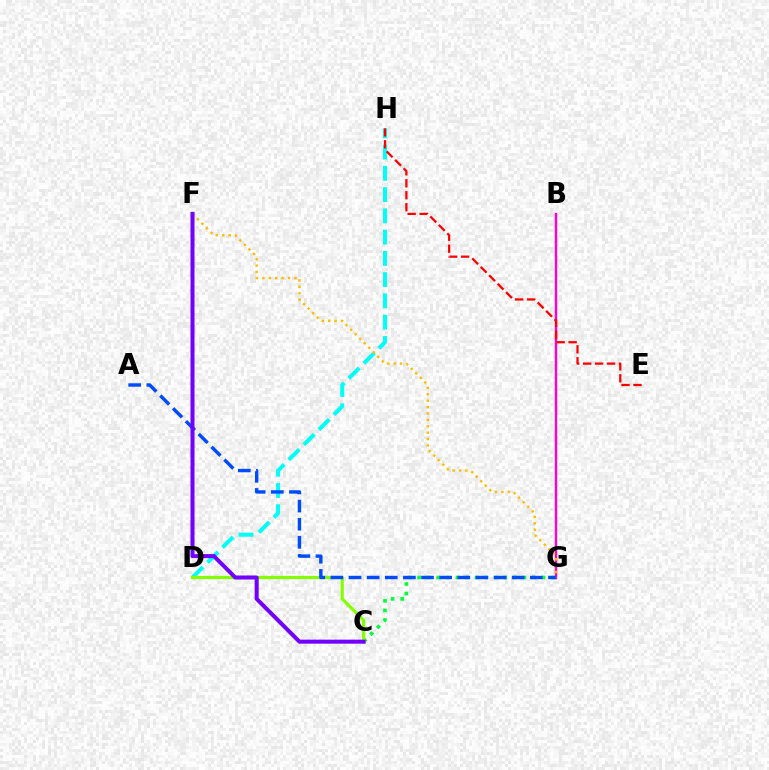{('B', 'G'): [{'color': '#ff00cf', 'line_style': 'solid', 'thickness': 1.73}], ('D', 'H'): [{'color': '#00fff6', 'line_style': 'dashed', 'thickness': 2.89}], ('C', 'G'): [{'color': '#00ff39', 'line_style': 'dotted', 'thickness': 2.6}], ('C', 'D'): [{'color': '#84ff00', 'line_style': 'solid', 'thickness': 2.29}], ('E', 'H'): [{'color': '#ff0000', 'line_style': 'dashed', 'thickness': 1.62}], ('A', 'G'): [{'color': '#004bff', 'line_style': 'dashed', 'thickness': 2.46}], ('F', 'G'): [{'color': '#ffbd00', 'line_style': 'dotted', 'thickness': 1.74}], ('C', 'F'): [{'color': '#7200ff', 'line_style': 'solid', 'thickness': 2.89}]}